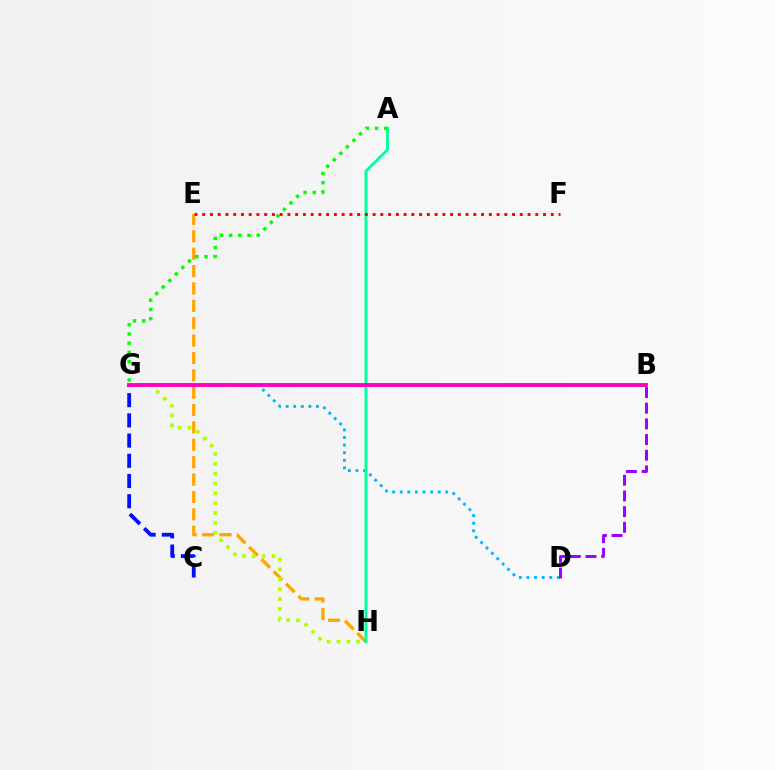{('D', 'G'): [{'color': '#00b5ff', 'line_style': 'dotted', 'thickness': 2.06}], ('E', 'H'): [{'color': '#ffa500', 'line_style': 'dashed', 'thickness': 2.36}], ('B', 'D'): [{'color': '#9b00ff', 'line_style': 'dashed', 'thickness': 2.13}], ('A', 'H'): [{'color': '#00ff9d', 'line_style': 'solid', 'thickness': 2.08}], ('G', 'H'): [{'color': '#b3ff00', 'line_style': 'dotted', 'thickness': 2.68}], ('A', 'G'): [{'color': '#08ff00', 'line_style': 'dotted', 'thickness': 2.5}], ('C', 'G'): [{'color': '#0010ff', 'line_style': 'dashed', 'thickness': 2.75}], ('B', 'G'): [{'color': '#ff00bd', 'line_style': 'solid', 'thickness': 2.79}], ('E', 'F'): [{'color': '#ff0000', 'line_style': 'dotted', 'thickness': 2.1}]}